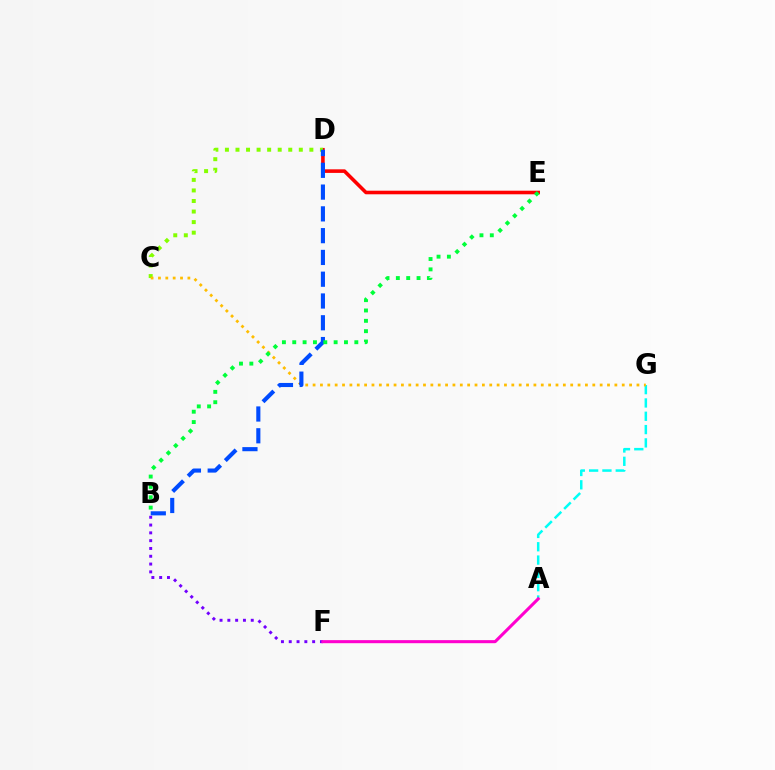{('A', 'G'): [{'color': '#00fff6', 'line_style': 'dashed', 'thickness': 1.81}], ('D', 'E'): [{'color': '#ff0000', 'line_style': 'solid', 'thickness': 2.58}], ('C', 'D'): [{'color': '#84ff00', 'line_style': 'dotted', 'thickness': 2.87}], ('C', 'G'): [{'color': '#ffbd00', 'line_style': 'dotted', 'thickness': 2.0}], ('B', 'D'): [{'color': '#004bff', 'line_style': 'dashed', 'thickness': 2.96}], ('B', 'F'): [{'color': '#7200ff', 'line_style': 'dotted', 'thickness': 2.12}], ('A', 'F'): [{'color': '#ff00cf', 'line_style': 'solid', 'thickness': 2.2}], ('B', 'E'): [{'color': '#00ff39', 'line_style': 'dotted', 'thickness': 2.81}]}